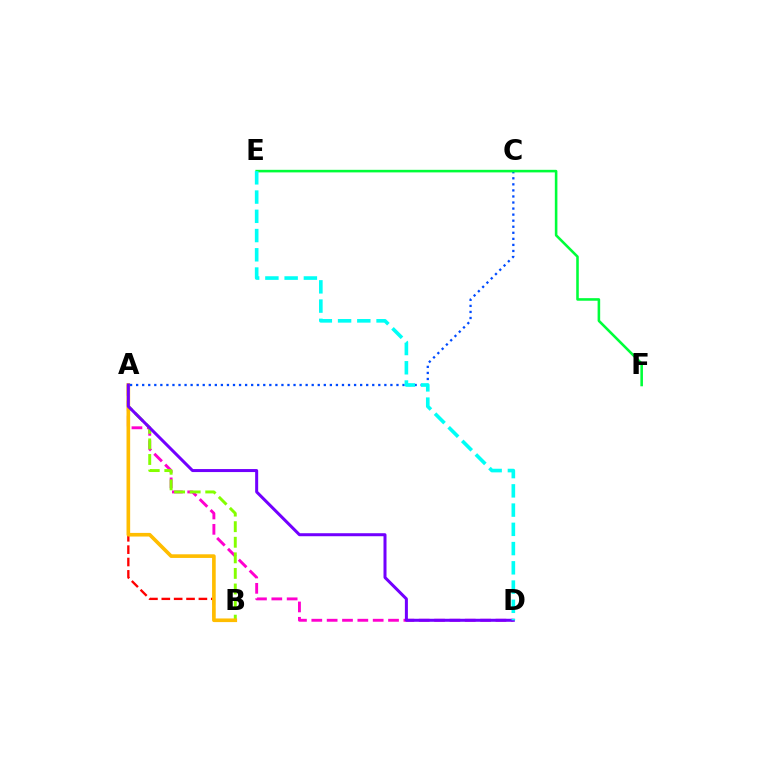{('A', 'D'): [{'color': '#ff00cf', 'line_style': 'dashed', 'thickness': 2.08}, {'color': '#7200ff', 'line_style': 'solid', 'thickness': 2.17}], ('A', 'B'): [{'color': '#84ff00', 'line_style': 'dashed', 'thickness': 2.12}, {'color': '#ff0000', 'line_style': 'dashed', 'thickness': 1.68}, {'color': '#ffbd00', 'line_style': 'solid', 'thickness': 2.62}], ('A', 'C'): [{'color': '#004bff', 'line_style': 'dotted', 'thickness': 1.64}], ('E', 'F'): [{'color': '#00ff39', 'line_style': 'solid', 'thickness': 1.85}], ('D', 'E'): [{'color': '#00fff6', 'line_style': 'dashed', 'thickness': 2.61}]}